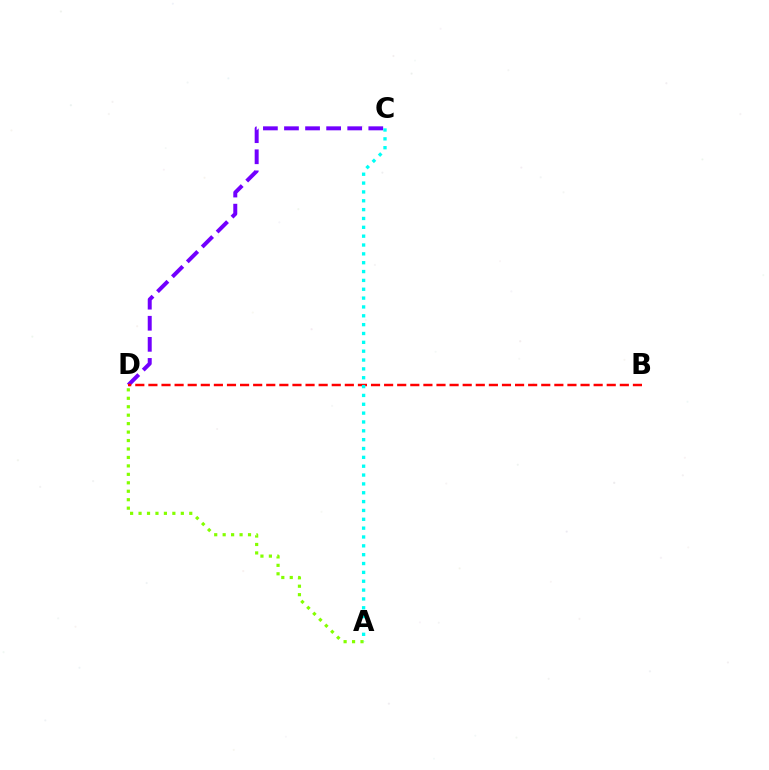{('A', 'D'): [{'color': '#84ff00', 'line_style': 'dotted', 'thickness': 2.3}], ('C', 'D'): [{'color': '#7200ff', 'line_style': 'dashed', 'thickness': 2.86}], ('B', 'D'): [{'color': '#ff0000', 'line_style': 'dashed', 'thickness': 1.78}], ('A', 'C'): [{'color': '#00fff6', 'line_style': 'dotted', 'thickness': 2.4}]}